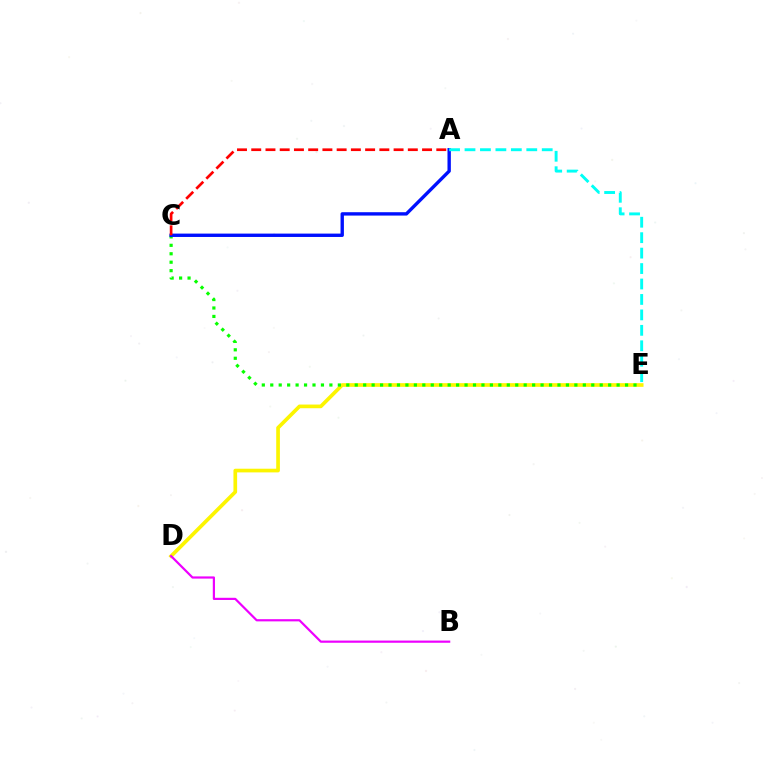{('D', 'E'): [{'color': '#fcf500', 'line_style': 'solid', 'thickness': 2.65}], ('C', 'E'): [{'color': '#08ff00', 'line_style': 'dotted', 'thickness': 2.3}], ('A', 'C'): [{'color': '#0010ff', 'line_style': 'solid', 'thickness': 2.42}, {'color': '#ff0000', 'line_style': 'dashed', 'thickness': 1.93}], ('B', 'D'): [{'color': '#ee00ff', 'line_style': 'solid', 'thickness': 1.58}], ('A', 'E'): [{'color': '#00fff6', 'line_style': 'dashed', 'thickness': 2.1}]}